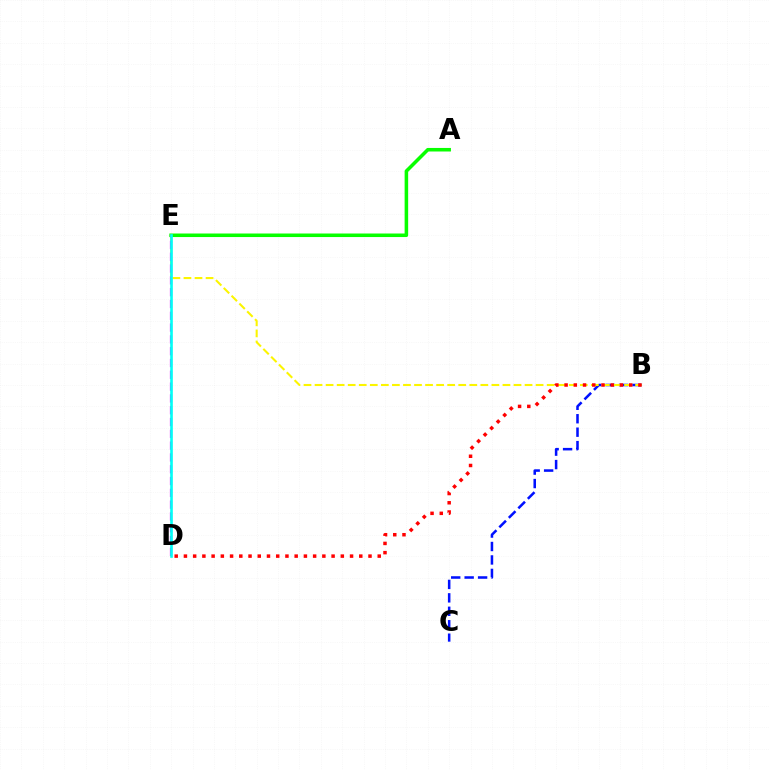{('B', 'C'): [{'color': '#0010ff', 'line_style': 'dashed', 'thickness': 1.83}], ('B', 'E'): [{'color': '#fcf500', 'line_style': 'dashed', 'thickness': 1.5}], ('D', 'E'): [{'color': '#ee00ff', 'line_style': 'dashed', 'thickness': 1.6}, {'color': '#00fff6', 'line_style': 'solid', 'thickness': 1.89}], ('A', 'E'): [{'color': '#08ff00', 'line_style': 'solid', 'thickness': 2.55}], ('B', 'D'): [{'color': '#ff0000', 'line_style': 'dotted', 'thickness': 2.51}]}